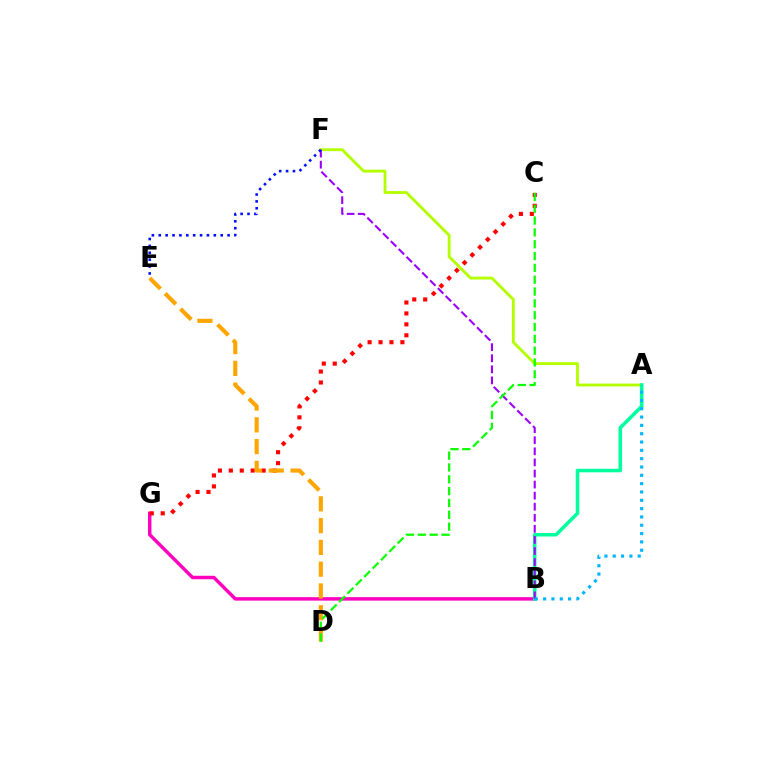{('A', 'F'): [{'color': '#b3ff00', 'line_style': 'solid', 'thickness': 2.06}], ('B', 'G'): [{'color': '#ff00bd', 'line_style': 'solid', 'thickness': 2.49}], ('A', 'B'): [{'color': '#00ff9d', 'line_style': 'solid', 'thickness': 2.55}, {'color': '#00b5ff', 'line_style': 'dotted', 'thickness': 2.26}], ('C', 'G'): [{'color': '#ff0000', 'line_style': 'dotted', 'thickness': 2.97}], ('D', 'E'): [{'color': '#ffa500', 'line_style': 'dashed', 'thickness': 2.96}], ('B', 'F'): [{'color': '#9b00ff', 'line_style': 'dashed', 'thickness': 1.51}], ('C', 'D'): [{'color': '#08ff00', 'line_style': 'dashed', 'thickness': 1.61}], ('E', 'F'): [{'color': '#0010ff', 'line_style': 'dotted', 'thickness': 1.87}]}